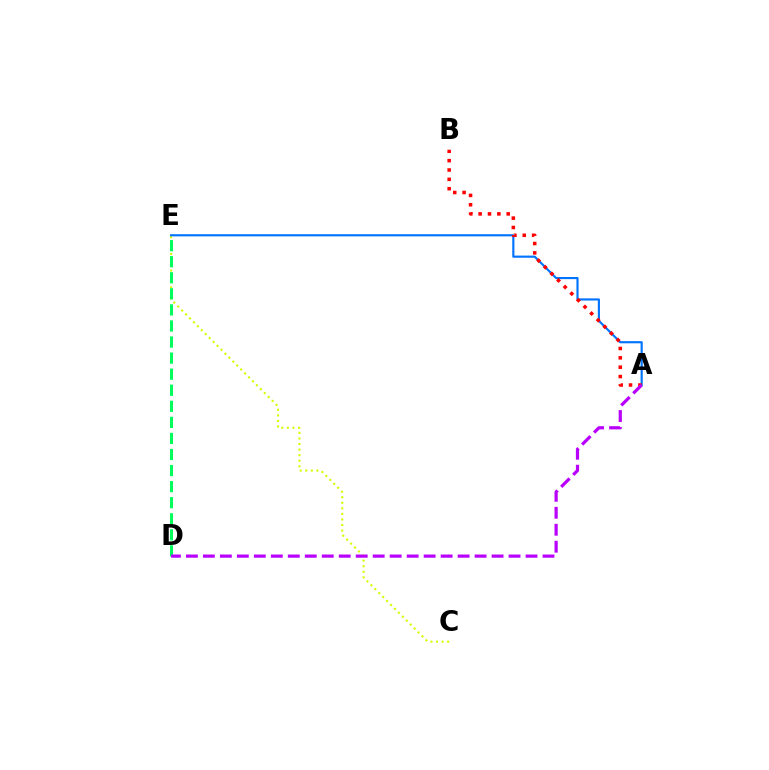{('C', 'E'): [{'color': '#d1ff00', 'line_style': 'dotted', 'thickness': 1.51}], ('D', 'E'): [{'color': '#00ff5c', 'line_style': 'dashed', 'thickness': 2.18}], ('A', 'E'): [{'color': '#0074ff', 'line_style': 'solid', 'thickness': 1.55}], ('A', 'B'): [{'color': '#ff0000', 'line_style': 'dotted', 'thickness': 2.54}], ('A', 'D'): [{'color': '#b900ff', 'line_style': 'dashed', 'thickness': 2.31}]}